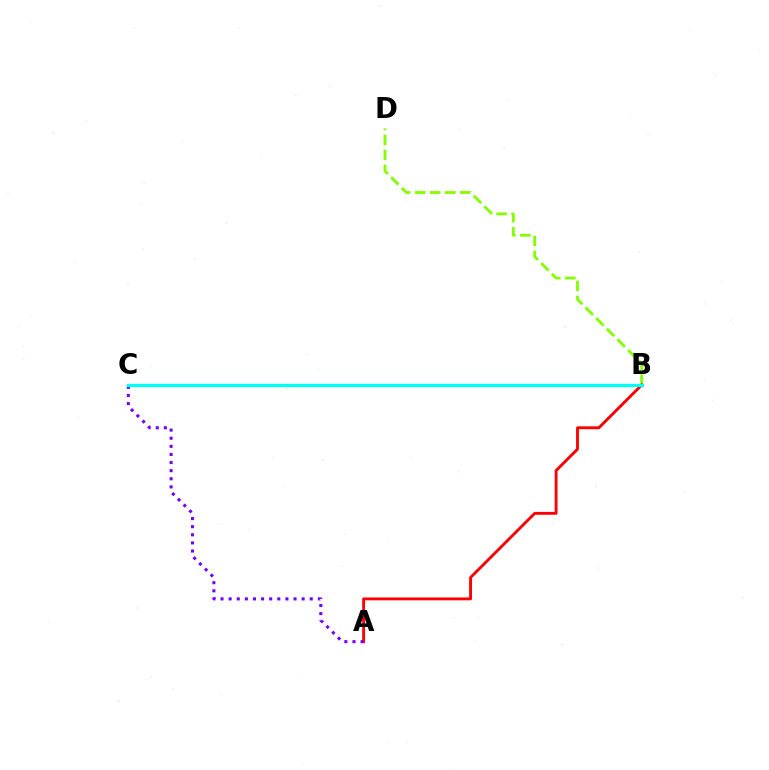{('B', 'D'): [{'color': '#84ff00', 'line_style': 'dashed', 'thickness': 2.04}], ('A', 'B'): [{'color': '#ff0000', 'line_style': 'solid', 'thickness': 2.07}], ('A', 'C'): [{'color': '#7200ff', 'line_style': 'dotted', 'thickness': 2.2}], ('B', 'C'): [{'color': '#00fff6', 'line_style': 'solid', 'thickness': 2.37}]}